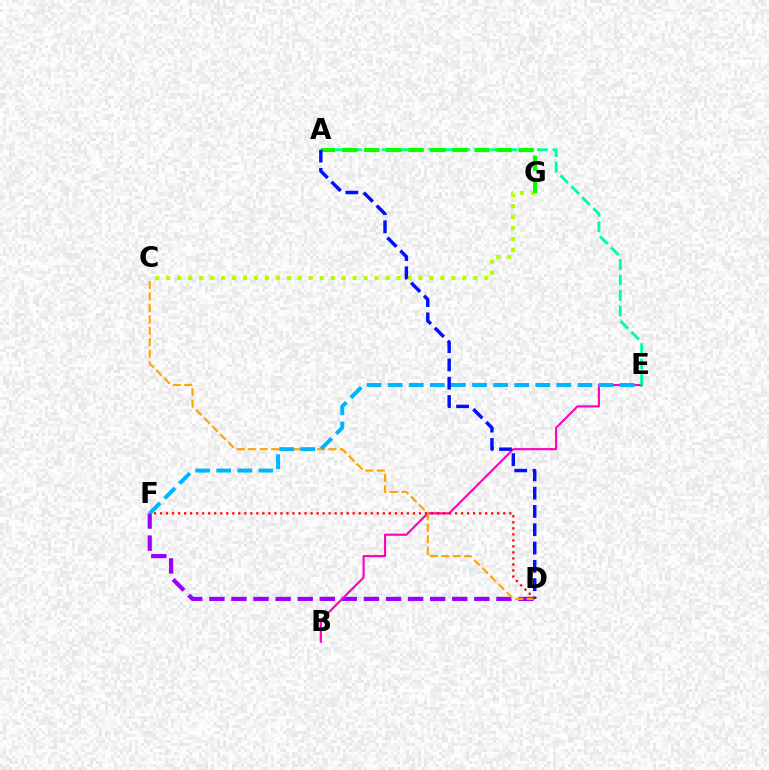{('D', 'F'): [{'color': '#9b00ff', 'line_style': 'dashed', 'thickness': 3.0}, {'color': '#ff0000', 'line_style': 'dotted', 'thickness': 1.64}], ('B', 'E'): [{'color': '#ff00bd', 'line_style': 'solid', 'thickness': 1.54}], ('A', 'E'): [{'color': '#00ff9d', 'line_style': 'dashed', 'thickness': 2.11}], ('C', 'D'): [{'color': '#ffa500', 'line_style': 'dashed', 'thickness': 1.56}], ('C', 'G'): [{'color': '#b3ff00', 'line_style': 'dotted', 'thickness': 2.98}], ('A', 'G'): [{'color': '#08ff00', 'line_style': 'dashed', 'thickness': 3.0}], ('A', 'D'): [{'color': '#0010ff', 'line_style': 'dashed', 'thickness': 2.49}], ('E', 'F'): [{'color': '#00b5ff', 'line_style': 'dashed', 'thickness': 2.86}]}